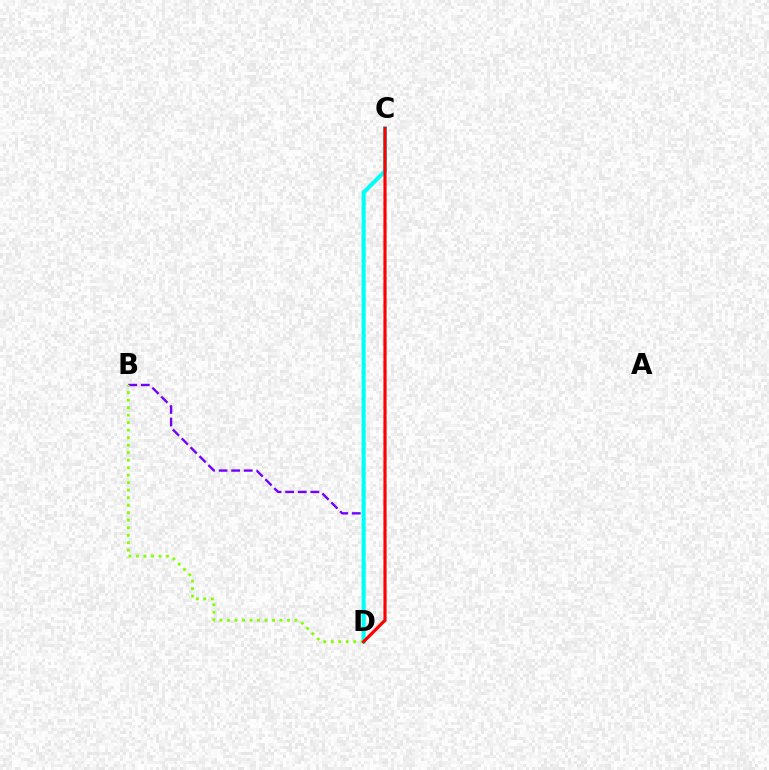{('B', 'D'): [{'color': '#7200ff', 'line_style': 'dashed', 'thickness': 1.71}, {'color': '#84ff00', 'line_style': 'dotted', 'thickness': 2.04}], ('C', 'D'): [{'color': '#00fff6', 'line_style': 'solid', 'thickness': 2.95}, {'color': '#ff0000', 'line_style': 'solid', 'thickness': 2.29}]}